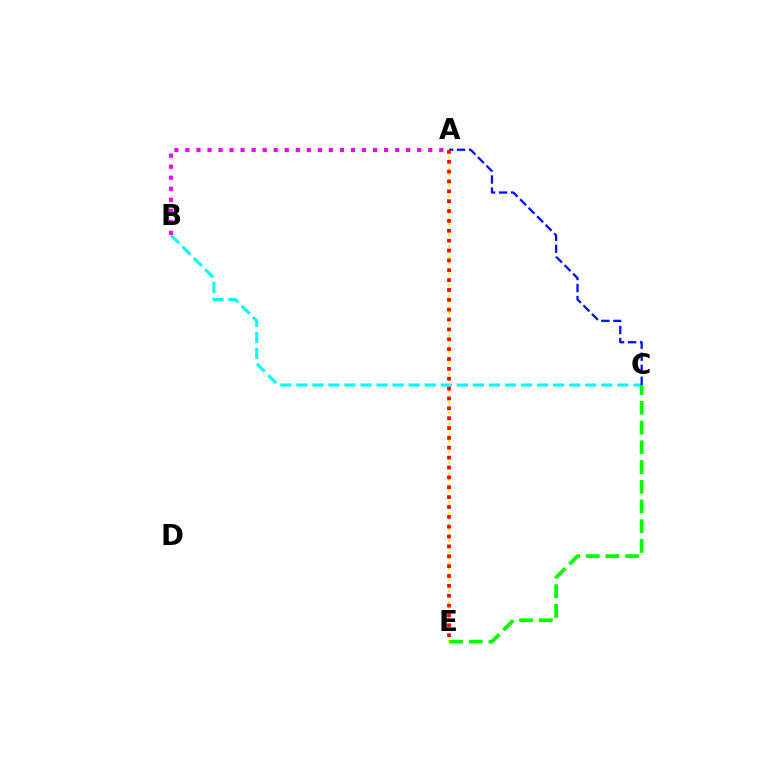{('A', 'E'): [{'color': '#fcf500', 'line_style': 'dotted', 'thickness': 1.51}, {'color': '#ff0000', 'line_style': 'dotted', 'thickness': 2.68}], ('B', 'C'): [{'color': '#00fff6', 'line_style': 'dashed', 'thickness': 2.18}], ('C', 'E'): [{'color': '#08ff00', 'line_style': 'dashed', 'thickness': 2.68}], ('A', 'C'): [{'color': '#0010ff', 'line_style': 'dashed', 'thickness': 1.63}], ('A', 'B'): [{'color': '#ee00ff', 'line_style': 'dotted', 'thickness': 3.0}]}